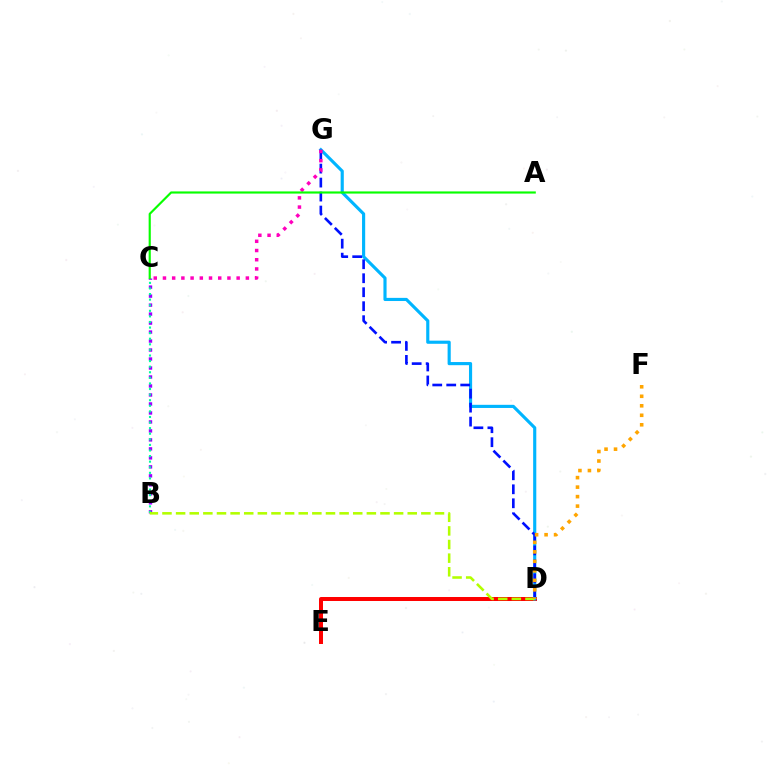{('D', 'E'): [{'color': '#ff0000', 'line_style': 'solid', 'thickness': 2.87}], ('B', 'C'): [{'color': '#9b00ff', 'line_style': 'dotted', 'thickness': 2.44}, {'color': '#00ff9d', 'line_style': 'dotted', 'thickness': 1.52}], ('D', 'G'): [{'color': '#00b5ff', 'line_style': 'solid', 'thickness': 2.26}, {'color': '#0010ff', 'line_style': 'dashed', 'thickness': 1.9}], ('C', 'G'): [{'color': '#ff00bd', 'line_style': 'dotted', 'thickness': 2.5}], ('A', 'C'): [{'color': '#08ff00', 'line_style': 'solid', 'thickness': 1.55}], ('B', 'D'): [{'color': '#b3ff00', 'line_style': 'dashed', 'thickness': 1.85}], ('D', 'F'): [{'color': '#ffa500', 'line_style': 'dotted', 'thickness': 2.58}]}